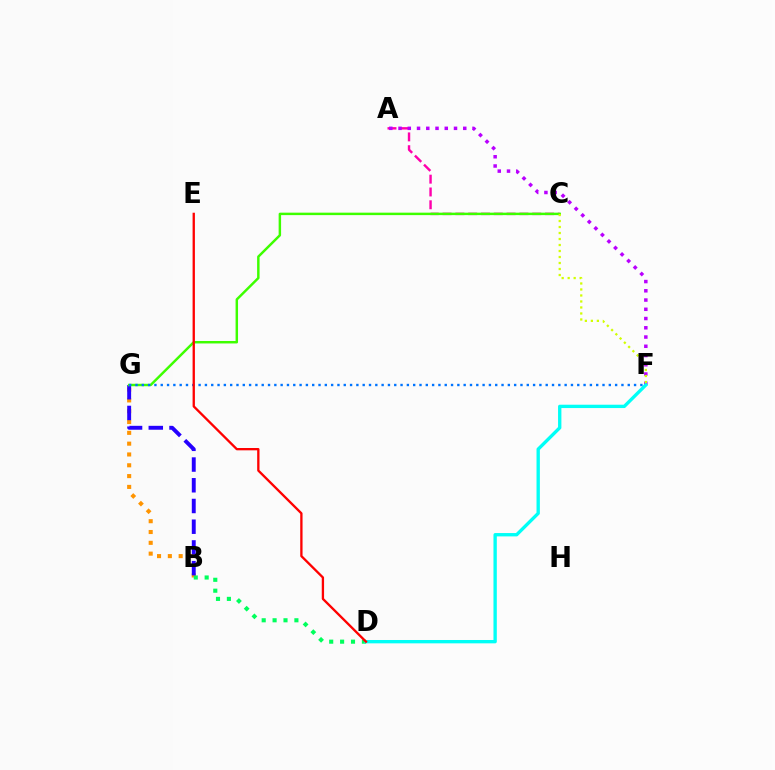{('A', 'C'): [{'color': '#ff00ac', 'line_style': 'dashed', 'thickness': 1.74}], ('B', 'G'): [{'color': '#ff9400', 'line_style': 'dotted', 'thickness': 2.94}, {'color': '#2500ff', 'line_style': 'dashed', 'thickness': 2.81}], ('B', 'D'): [{'color': '#00ff5c', 'line_style': 'dotted', 'thickness': 2.96}], ('A', 'F'): [{'color': '#b900ff', 'line_style': 'dotted', 'thickness': 2.51}], ('D', 'F'): [{'color': '#00fff6', 'line_style': 'solid', 'thickness': 2.41}], ('C', 'G'): [{'color': '#3dff00', 'line_style': 'solid', 'thickness': 1.77}], ('C', 'F'): [{'color': '#d1ff00', 'line_style': 'dotted', 'thickness': 1.63}], ('F', 'G'): [{'color': '#0074ff', 'line_style': 'dotted', 'thickness': 1.71}], ('D', 'E'): [{'color': '#ff0000', 'line_style': 'solid', 'thickness': 1.67}]}